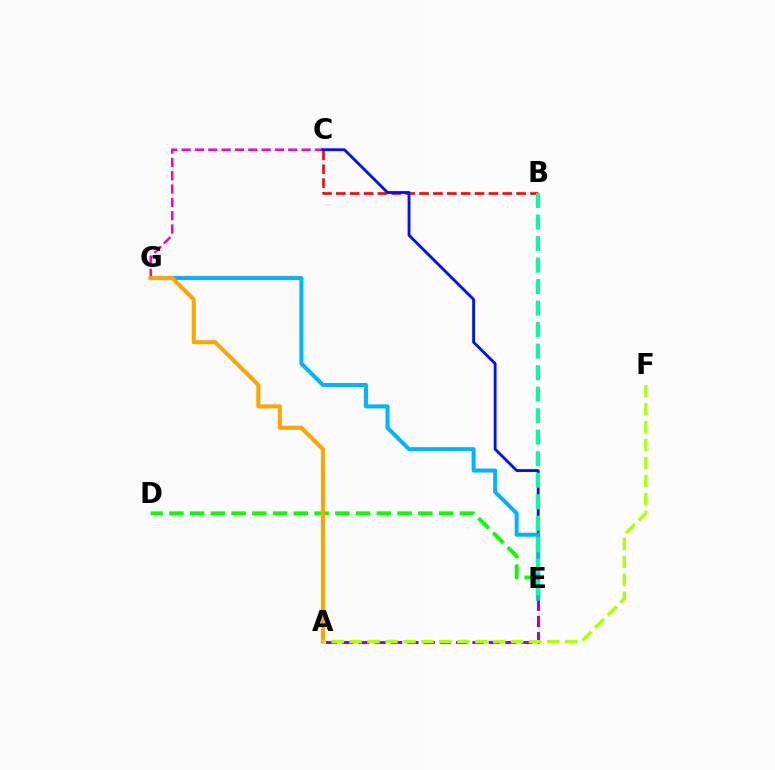{('B', 'C'): [{'color': '#ff0000', 'line_style': 'dashed', 'thickness': 1.88}], ('C', 'G'): [{'color': '#ff00bd', 'line_style': 'dashed', 'thickness': 1.81}], ('A', 'E'): [{'color': '#9b00ff', 'line_style': 'dashed', 'thickness': 2.21}], ('C', 'E'): [{'color': '#0010ff', 'line_style': 'solid', 'thickness': 2.05}], ('D', 'E'): [{'color': '#08ff00', 'line_style': 'dashed', 'thickness': 2.82}], ('E', 'G'): [{'color': '#00b5ff', 'line_style': 'solid', 'thickness': 2.89}], ('B', 'E'): [{'color': '#00ff9d', 'line_style': 'dashed', 'thickness': 2.92}], ('A', 'G'): [{'color': '#ffa500', 'line_style': 'solid', 'thickness': 2.93}], ('A', 'F'): [{'color': '#b3ff00', 'line_style': 'dashed', 'thickness': 2.44}]}